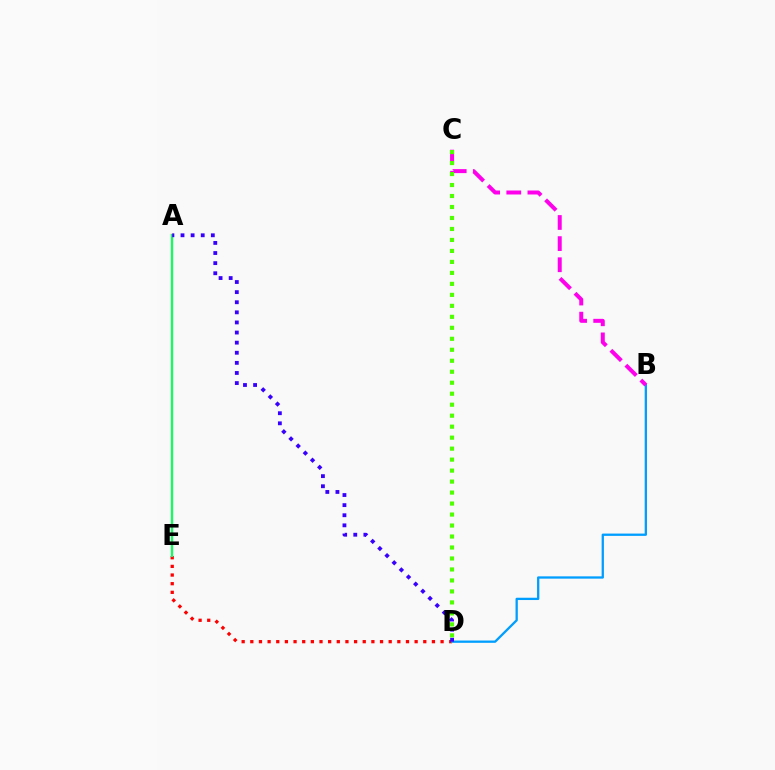{('A', 'E'): [{'color': '#ffd500', 'line_style': 'solid', 'thickness': 1.79}, {'color': '#00ff86', 'line_style': 'solid', 'thickness': 1.55}], ('D', 'E'): [{'color': '#ff0000', 'line_style': 'dotted', 'thickness': 2.35}], ('B', 'D'): [{'color': '#009eff', 'line_style': 'solid', 'thickness': 1.65}], ('B', 'C'): [{'color': '#ff00ed', 'line_style': 'dashed', 'thickness': 2.87}], ('C', 'D'): [{'color': '#4fff00', 'line_style': 'dotted', 'thickness': 2.98}], ('A', 'D'): [{'color': '#3700ff', 'line_style': 'dotted', 'thickness': 2.75}]}